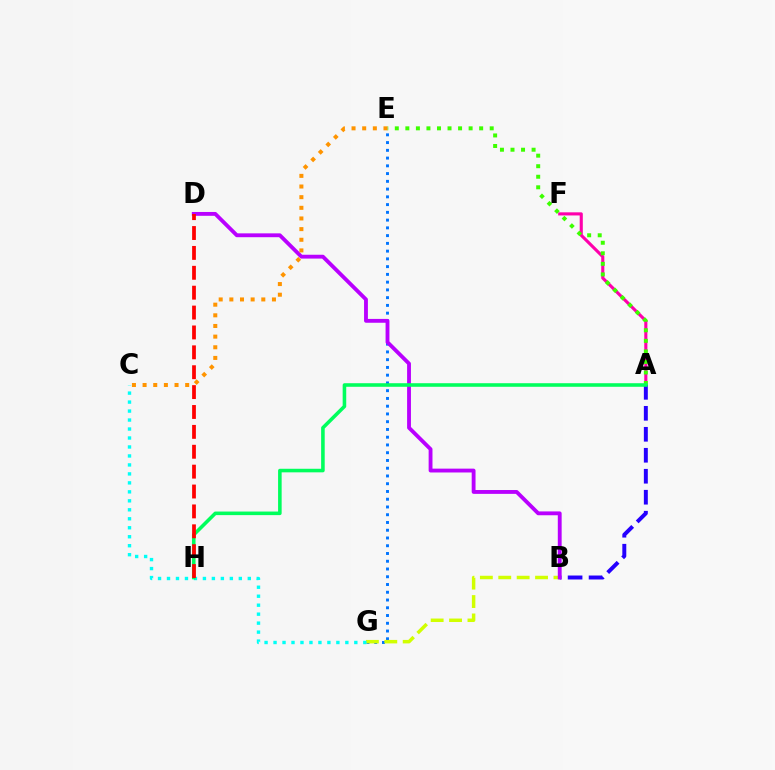{('A', 'F'): [{'color': '#ff00ac', 'line_style': 'solid', 'thickness': 2.24}], ('E', 'G'): [{'color': '#0074ff', 'line_style': 'dotted', 'thickness': 2.11}], ('B', 'G'): [{'color': '#d1ff00', 'line_style': 'dashed', 'thickness': 2.5}], ('A', 'B'): [{'color': '#2500ff', 'line_style': 'dashed', 'thickness': 2.85}], ('A', 'E'): [{'color': '#3dff00', 'line_style': 'dotted', 'thickness': 2.87}], ('C', 'G'): [{'color': '#00fff6', 'line_style': 'dotted', 'thickness': 2.44}], ('B', 'D'): [{'color': '#b900ff', 'line_style': 'solid', 'thickness': 2.77}], ('A', 'H'): [{'color': '#00ff5c', 'line_style': 'solid', 'thickness': 2.57}], ('C', 'E'): [{'color': '#ff9400', 'line_style': 'dotted', 'thickness': 2.89}], ('D', 'H'): [{'color': '#ff0000', 'line_style': 'dashed', 'thickness': 2.7}]}